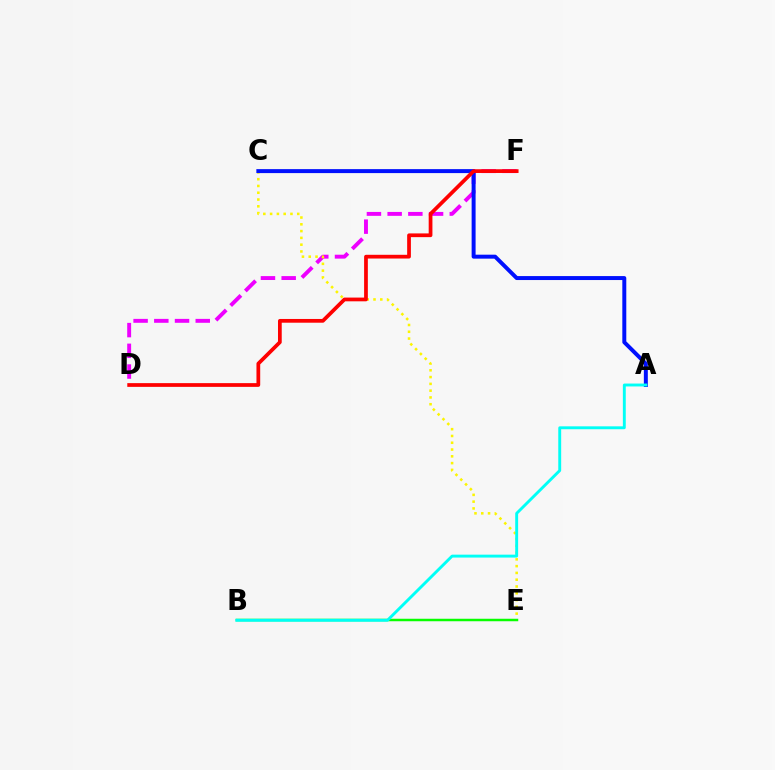{('D', 'F'): [{'color': '#ee00ff', 'line_style': 'dashed', 'thickness': 2.81}, {'color': '#ff0000', 'line_style': 'solid', 'thickness': 2.69}], ('C', 'E'): [{'color': '#fcf500', 'line_style': 'dotted', 'thickness': 1.84}], ('A', 'C'): [{'color': '#0010ff', 'line_style': 'solid', 'thickness': 2.85}], ('B', 'E'): [{'color': '#08ff00', 'line_style': 'solid', 'thickness': 1.79}], ('A', 'B'): [{'color': '#00fff6', 'line_style': 'solid', 'thickness': 2.09}]}